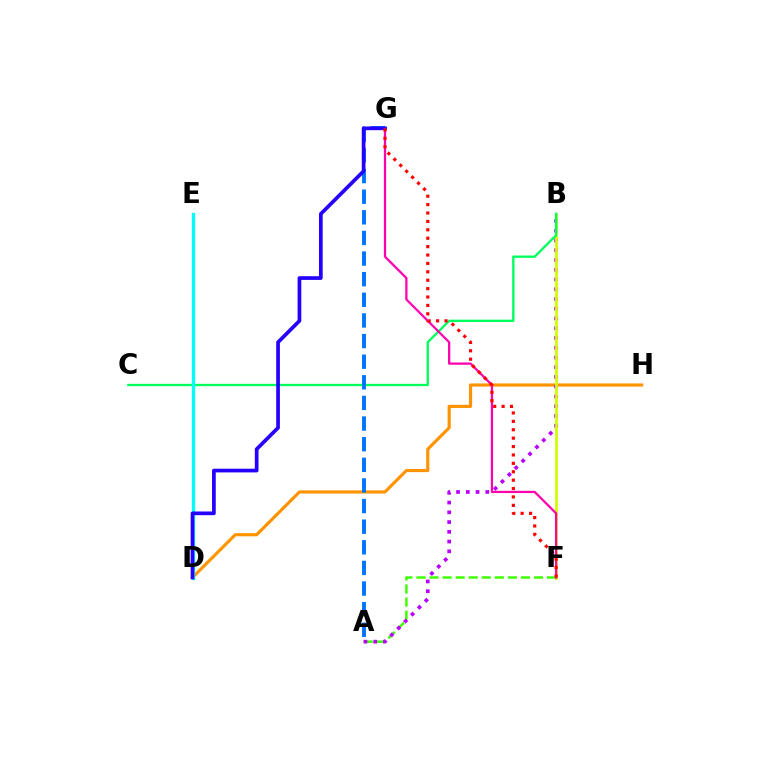{('D', 'H'): [{'color': '#ff9400', 'line_style': 'solid', 'thickness': 2.26}], ('A', 'F'): [{'color': '#3dff00', 'line_style': 'dashed', 'thickness': 1.77}], ('A', 'B'): [{'color': '#b900ff', 'line_style': 'dotted', 'thickness': 2.65}], ('B', 'F'): [{'color': '#d1ff00', 'line_style': 'solid', 'thickness': 1.98}], ('B', 'C'): [{'color': '#00ff5c', 'line_style': 'solid', 'thickness': 1.68}], ('F', 'G'): [{'color': '#ff00ac', 'line_style': 'solid', 'thickness': 1.62}, {'color': '#ff0000', 'line_style': 'dotted', 'thickness': 2.28}], ('A', 'G'): [{'color': '#0074ff', 'line_style': 'dashed', 'thickness': 2.8}], ('D', 'E'): [{'color': '#00fff6', 'line_style': 'solid', 'thickness': 2.36}], ('D', 'G'): [{'color': '#2500ff', 'line_style': 'solid', 'thickness': 2.67}]}